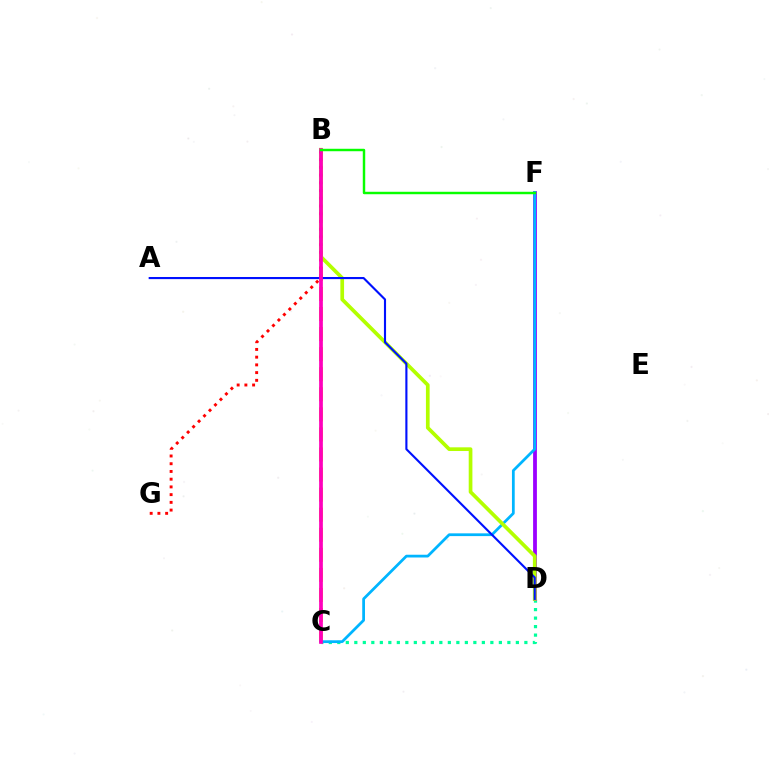{('C', 'D'): [{'color': '#00ff9d', 'line_style': 'dotted', 'thickness': 2.31}], ('D', 'F'): [{'color': '#9b00ff', 'line_style': 'solid', 'thickness': 2.74}], ('B', 'C'): [{'color': '#ffa500', 'line_style': 'dashed', 'thickness': 2.72}, {'color': '#ff00bd', 'line_style': 'solid', 'thickness': 2.67}], ('C', 'F'): [{'color': '#00b5ff', 'line_style': 'solid', 'thickness': 1.98}], ('B', 'D'): [{'color': '#b3ff00', 'line_style': 'solid', 'thickness': 2.66}], ('A', 'D'): [{'color': '#0010ff', 'line_style': 'solid', 'thickness': 1.53}], ('B', 'G'): [{'color': '#ff0000', 'line_style': 'dotted', 'thickness': 2.1}], ('B', 'F'): [{'color': '#08ff00', 'line_style': 'solid', 'thickness': 1.76}]}